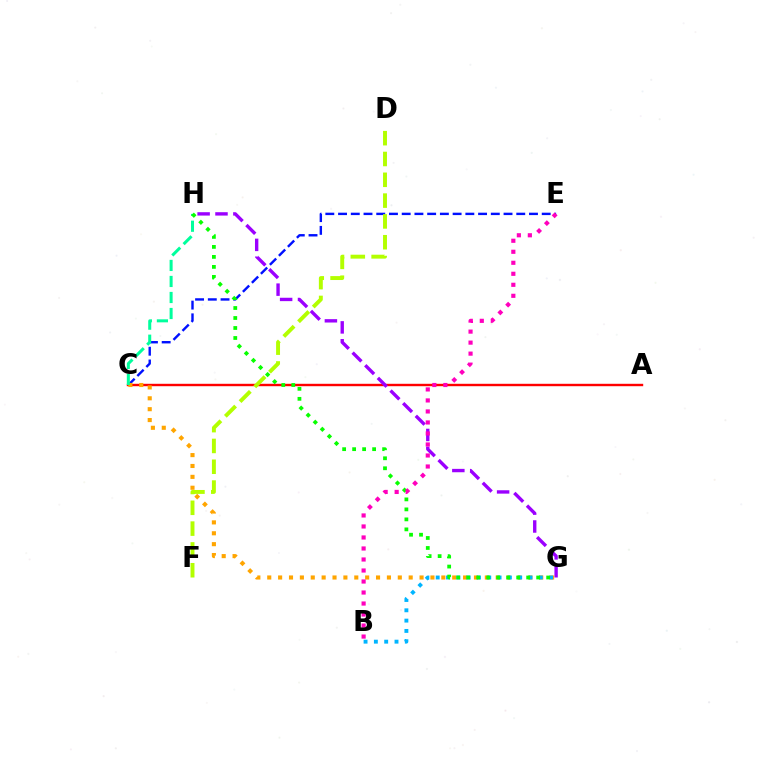{('A', 'C'): [{'color': '#ff0000', 'line_style': 'solid', 'thickness': 1.73}], ('C', 'E'): [{'color': '#0010ff', 'line_style': 'dashed', 'thickness': 1.73}], ('G', 'H'): [{'color': '#9b00ff', 'line_style': 'dashed', 'thickness': 2.43}, {'color': '#08ff00', 'line_style': 'dotted', 'thickness': 2.72}], ('C', 'G'): [{'color': '#ffa500', 'line_style': 'dotted', 'thickness': 2.96}], ('D', 'F'): [{'color': '#b3ff00', 'line_style': 'dashed', 'thickness': 2.83}], ('B', 'G'): [{'color': '#00b5ff', 'line_style': 'dotted', 'thickness': 2.8}], ('C', 'H'): [{'color': '#00ff9d', 'line_style': 'dashed', 'thickness': 2.18}], ('B', 'E'): [{'color': '#ff00bd', 'line_style': 'dotted', 'thickness': 2.99}]}